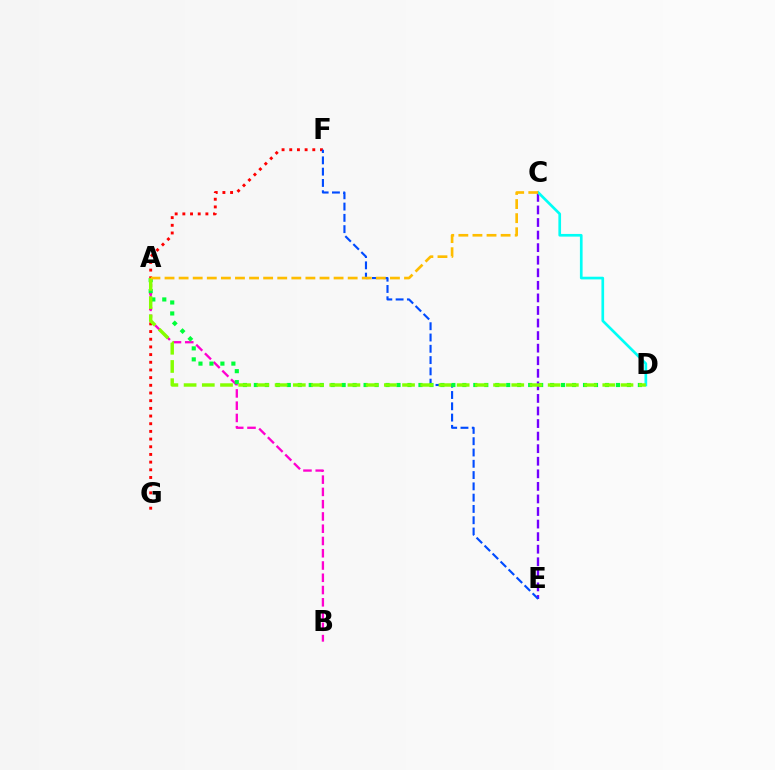{('F', 'G'): [{'color': '#ff0000', 'line_style': 'dotted', 'thickness': 2.09}], ('C', 'E'): [{'color': '#7200ff', 'line_style': 'dashed', 'thickness': 1.71}], ('C', 'D'): [{'color': '#00fff6', 'line_style': 'solid', 'thickness': 1.93}], ('E', 'F'): [{'color': '#004bff', 'line_style': 'dashed', 'thickness': 1.53}], ('A', 'B'): [{'color': '#ff00cf', 'line_style': 'dashed', 'thickness': 1.67}], ('A', 'D'): [{'color': '#00ff39', 'line_style': 'dotted', 'thickness': 2.98}, {'color': '#84ff00', 'line_style': 'dashed', 'thickness': 2.47}], ('A', 'C'): [{'color': '#ffbd00', 'line_style': 'dashed', 'thickness': 1.91}]}